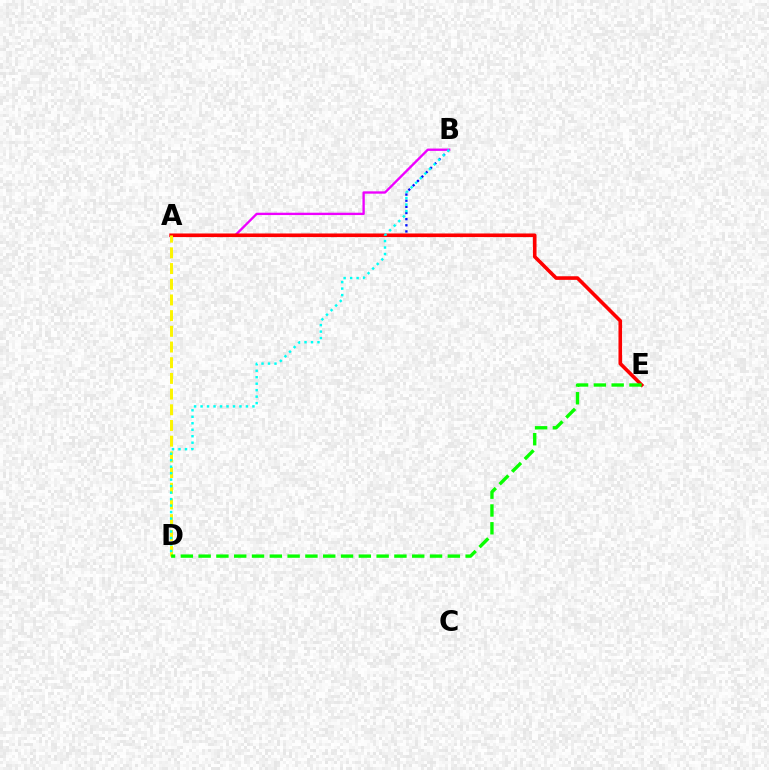{('A', 'B'): [{'color': '#0010ff', 'line_style': 'dotted', 'thickness': 1.67}, {'color': '#ee00ff', 'line_style': 'solid', 'thickness': 1.68}], ('A', 'E'): [{'color': '#ff0000', 'line_style': 'solid', 'thickness': 2.6}], ('A', 'D'): [{'color': '#fcf500', 'line_style': 'dashed', 'thickness': 2.13}], ('D', 'E'): [{'color': '#08ff00', 'line_style': 'dashed', 'thickness': 2.42}], ('B', 'D'): [{'color': '#00fff6', 'line_style': 'dotted', 'thickness': 1.76}]}